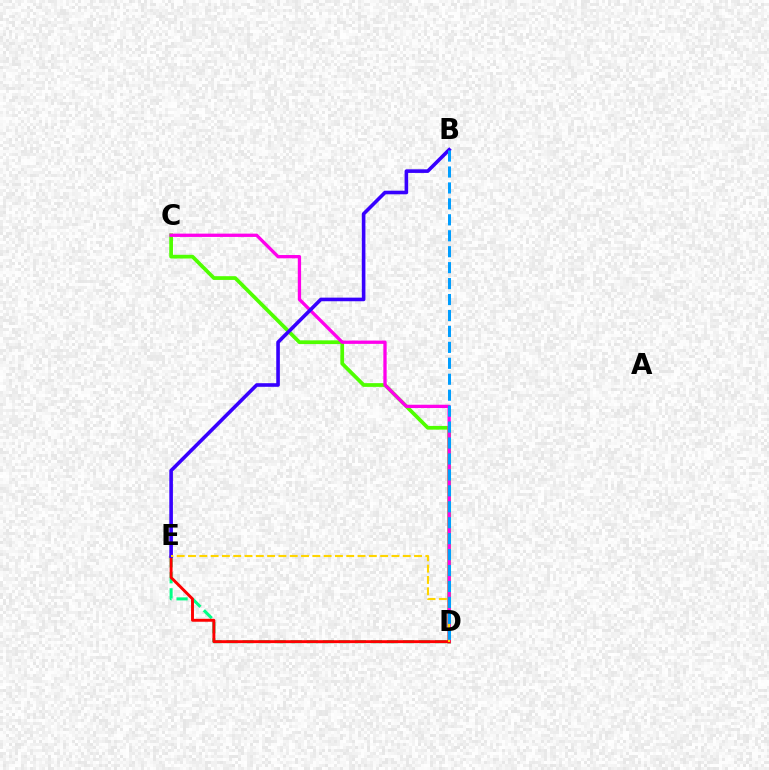{('C', 'D'): [{'color': '#4fff00', 'line_style': 'solid', 'thickness': 2.69}, {'color': '#ff00ed', 'line_style': 'solid', 'thickness': 2.38}], ('D', 'E'): [{'color': '#00ff86', 'line_style': 'dashed', 'thickness': 2.18}, {'color': '#ff0000', 'line_style': 'solid', 'thickness': 2.1}, {'color': '#ffd500', 'line_style': 'dashed', 'thickness': 1.54}], ('B', 'E'): [{'color': '#3700ff', 'line_style': 'solid', 'thickness': 2.6}], ('B', 'D'): [{'color': '#009eff', 'line_style': 'dashed', 'thickness': 2.17}]}